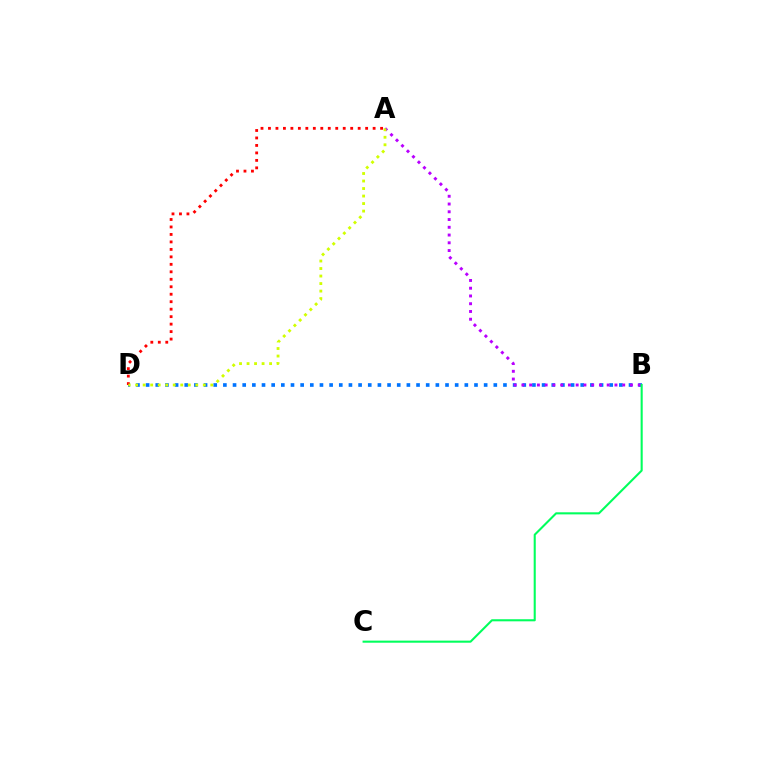{('B', 'D'): [{'color': '#0074ff', 'line_style': 'dotted', 'thickness': 2.62}], ('A', 'D'): [{'color': '#ff0000', 'line_style': 'dotted', 'thickness': 2.03}, {'color': '#d1ff00', 'line_style': 'dotted', 'thickness': 2.04}], ('A', 'B'): [{'color': '#b900ff', 'line_style': 'dotted', 'thickness': 2.11}], ('B', 'C'): [{'color': '#00ff5c', 'line_style': 'solid', 'thickness': 1.5}]}